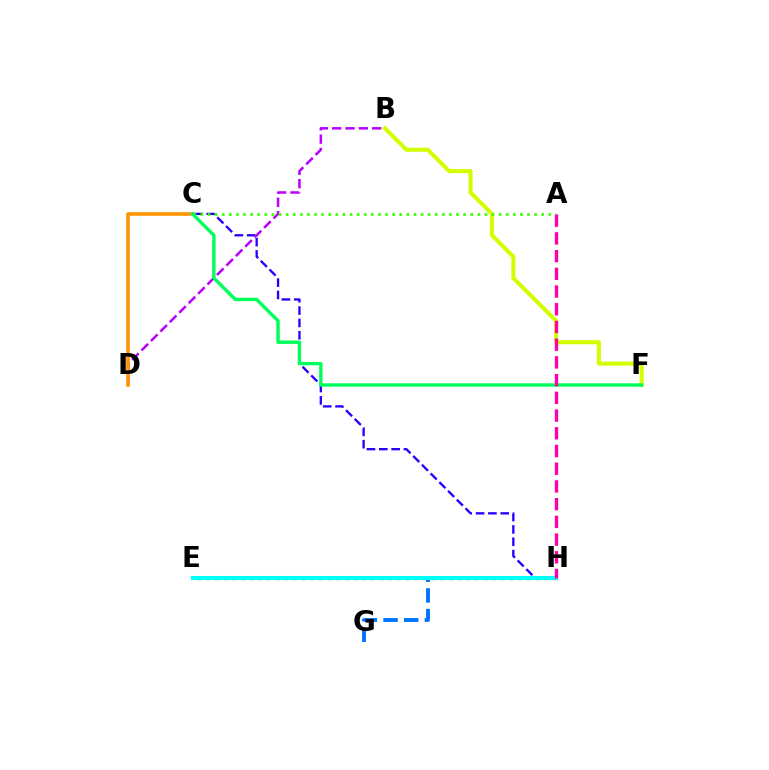{('B', 'F'): [{'color': '#d1ff00', 'line_style': 'solid', 'thickness': 2.93}], ('C', 'H'): [{'color': '#2500ff', 'line_style': 'dashed', 'thickness': 1.68}], ('E', 'H'): [{'color': '#ff0000', 'line_style': 'dotted', 'thickness': 2.35}, {'color': '#00fff6', 'line_style': 'solid', 'thickness': 2.94}], ('G', 'H'): [{'color': '#0074ff', 'line_style': 'dashed', 'thickness': 2.81}], ('B', 'D'): [{'color': '#b900ff', 'line_style': 'dashed', 'thickness': 1.81}], ('A', 'C'): [{'color': '#3dff00', 'line_style': 'dotted', 'thickness': 1.93}], ('C', 'D'): [{'color': '#ff9400', 'line_style': 'solid', 'thickness': 2.57}], ('C', 'F'): [{'color': '#00ff5c', 'line_style': 'solid', 'thickness': 2.44}], ('A', 'H'): [{'color': '#ff00ac', 'line_style': 'dashed', 'thickness': 2.41}]}